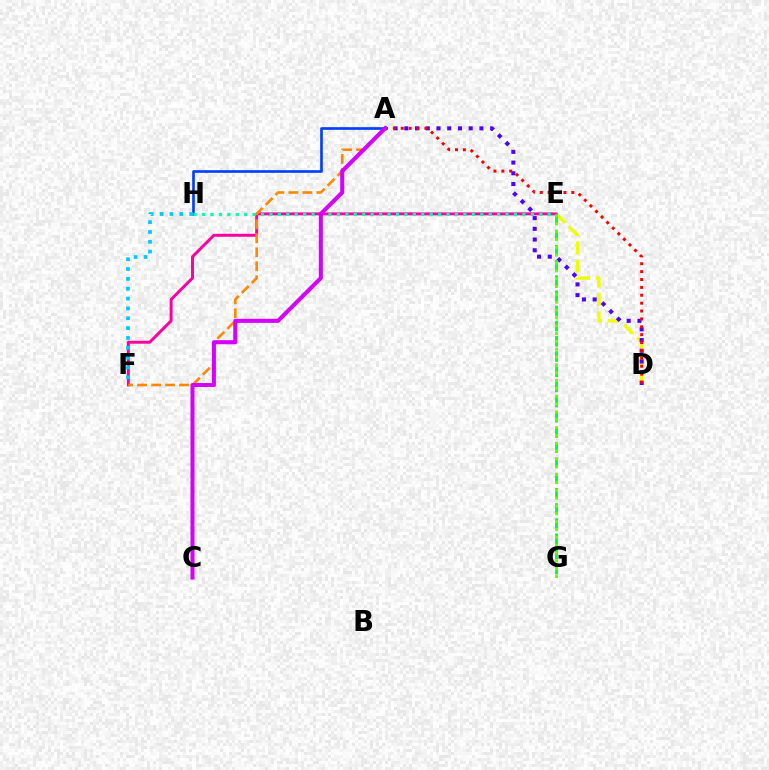{('A', 'H'): [{'color': '#003fff', 'line_style': 'solid', 'thickness': 1.91}], ('D', 'E'): [{'color': '#eeff00', 'line_style': 'dashed', 'thickness': 2.48}], ('E', 'F'): [{'color': '#ff00a0', 'line_style': 'solid', 'thickness': 2.13}], ('A', 'D'): [{'color': '#4f00ff', 'line_style': 'dotted', 'thickness': 2.92}, {'color': '#ff0000', 'line_style': 'dotted', 'thickness': 2.14}], ('E', 'G'): [{'color': '#00ff27', 'line_style': 'dashed', 'thickness': 2.06}, {'color': '#66ff00', 'line_style': 'dotted', 'thickness': 2.13}], ('F', 'H'): [{'color': '#00c7ff', 'line_style': 'dotted', 'thickness': 2.68}], ('A', 'F'): [{'color': '#ff8800', 'line_style': 'dashed', 'thickness': 1.9}], ('E', 'H'): [{'color': '#00ffaf', 'line_style': 'dotted', 'thickness': 2.29}], ('A', 'C'): [{'color': '#d600ff', 'line_style': 'solid', 'thickness': 2.91}]}